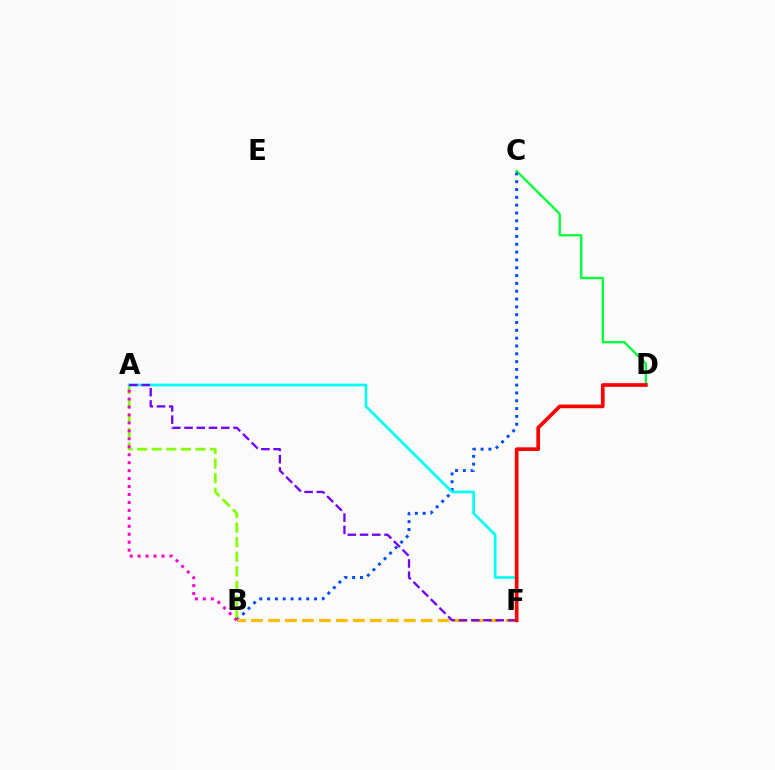{('C', 'D'): [{'color': '#00ff39', 'line_style': 'solid', 'thickness': 1.68}], ('A', 'B'): [{'color': '#84ff00', 'line_style': 'dashed', 'thickness': 1.98}, {'color': '#ff00cf', 'line_style': 'dotted', 'thickness': 2.16}], ('B', 'C'): [{'color': '#004bff', 'line_style': 'dotted', 'thickness': 2.13}], ('B', 'F'): [{'color': '#ffbd00', 'line_style': 'dashed', 'thickness': 2.31}], ('A', 'F'): [{'color': '#00fff6', 'line_style': 'solid', 'thickness': 1.94}, {'color': '#7200ff', 'line_style': 'dashed', 'thickness': 1.66}], ('D', 'F'): [{'color': '#ff0000', 'line_style': 'solid', 'thickness': 2.65}]}